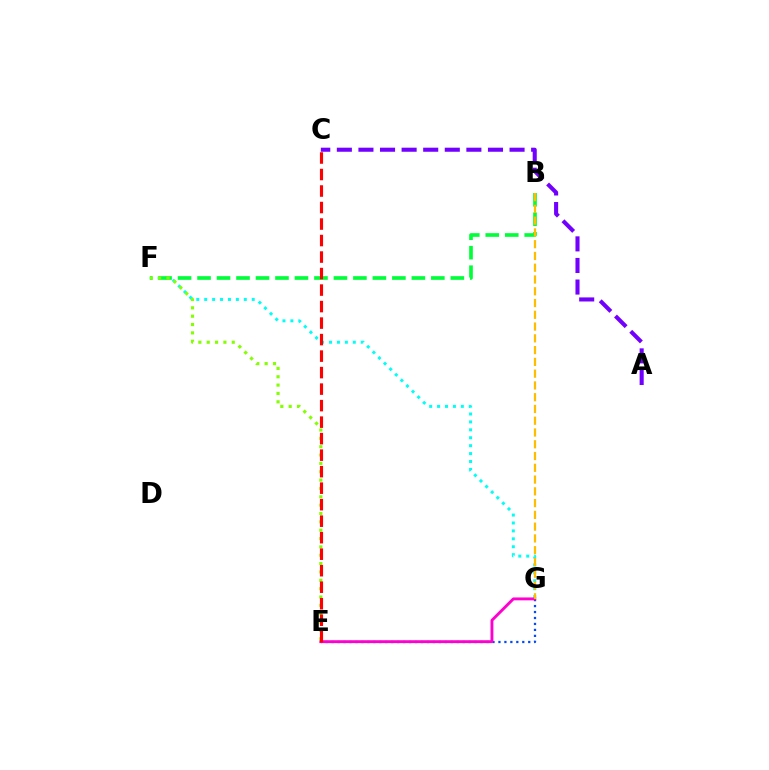{('A', 'C'): [{'color': '#7200ff', 'line_style': 'dashed', 'thickness': 2.93}], ('F', 'G'): [{'color': '#00fff6', 'line_style': 'dotted', 'thickness': 2.15}], ('E', 'G'): [{'color': '#004bff', 'line_style': 'dotted', 'thickness': 1.62}, {'color': '#ff00cf', 'line_style': 'solid', 'thickness': 2.07}], ('B', 'F'): [{'color': '#00ff39', 'line_style': 'dashed', 'thickness': 2.65}], ('B', 'G'): [{'color': '#ffbd00', 'line_style': 'dashed', 'thickness': 1.6}], ('E', 'F'): [{'color': '#84ff00', 'line_style': 'dotted', 'thickness': 2.27}], ('C', 'E'): [{'color': '#ff0000', 'line_style': 'dashed', 'thickness': 2.24}]}